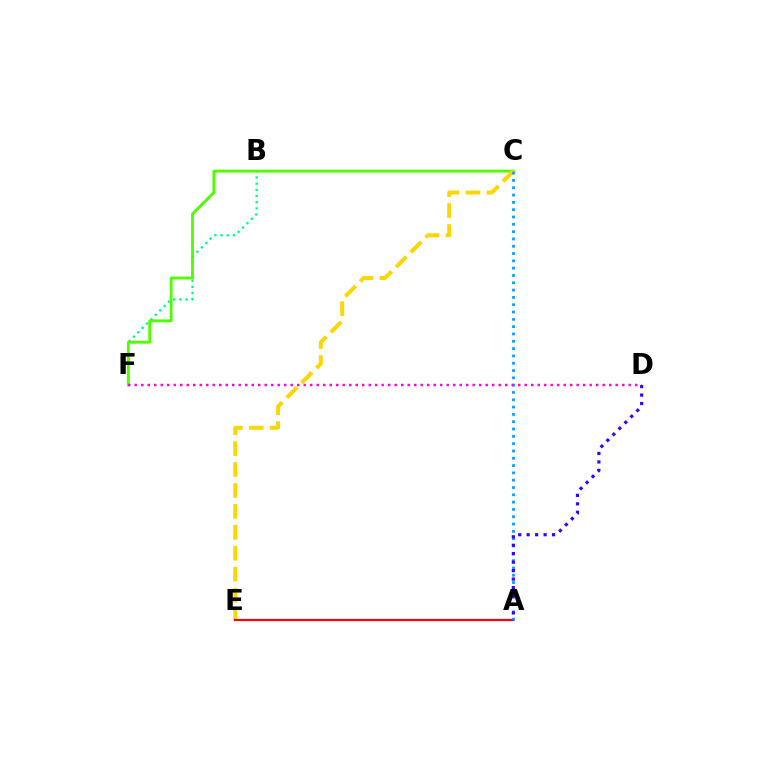{('B', 'F'): [{'color': '#00ff86', 'line_style': 'dotted', 'thickness': 1.68}], ('C', 'F'): [{'color': '#4fff00', 'line_style': 'solid', 'thickness': 2.06}], ('C', 'E'): [{'color': '#ffd500', 'line_style': 'dashed', 'thickness': 2.84}], ('A', 'E'): [{'color': '#ff0000', 'line_style': 'solid', 'thickness': 1.56}], ('A', 'C'): [{'color': '#009eff', 'line_style': 'dotted', 'thickness': 1.99}], ('A', 'D'): [{'color': '#3700ff', 'line_style': 'dotted', 'thickness': 2.3}], ('D', 'F'): [{'color': '#ff00ed', 'line_style': 'dotted', 'thickness': 1.77}]}